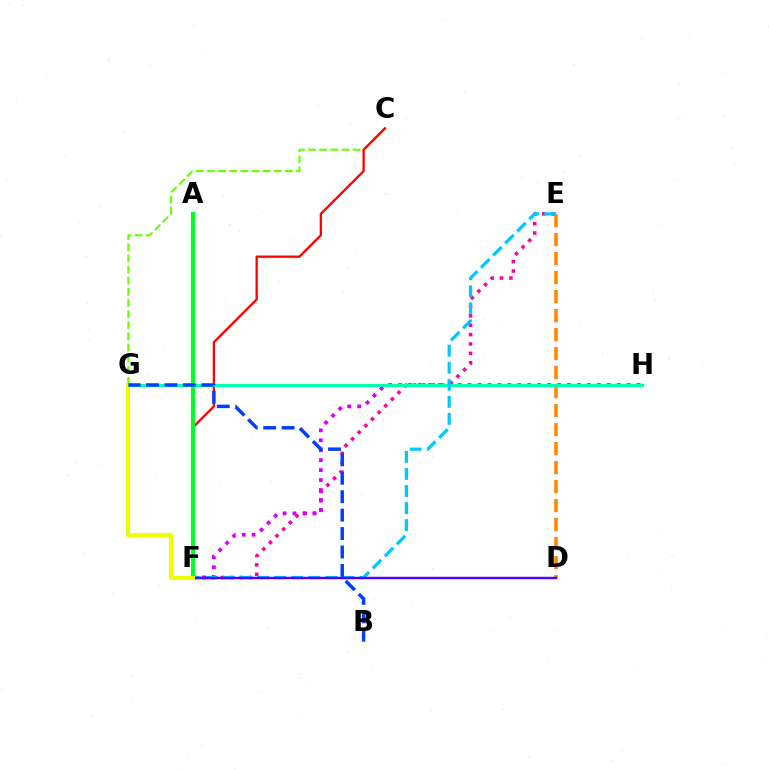{('C', 'G'): [{'color': '#66ff00', 'line_style': 'dashed', 'thickness': 1.51}], ('E', 'F'): [{'color': '#ff00a0', 'line_style': 'dotted', 'thickness': 2.55}, {'color': '#00c7ff', 'line_style': 'dashed', 'thickness': 2.32}], ('F', 'H'): [{'color': '#d600ff', 'line_style': 'dotted', 'thickness': 2.7}], ('D', 'E'): [{'color': '#ff8800', 'line_style': 'dashed', 'thickness': 2.58}], ('C', 'F'): [{'color': '#ff0000', 'line_style': 'solid', 'thickness': 1.67}], ('G', 'H'): [{'color': '#00ffaf', 'line_style': 'solid', 'thickness': 2.35}], ('A', 'F'): [{'color': '#00ff27', 'line_style': 'solid', 'thickness': 2.99}], ('D', 'F'): [{'color': '#4f00ff', 'line_style': 'solid', 'thickness': 1.76}], ('F', 'G'): [{'color': '#eeff00', 'line_style': 'solid', 'thickness': 2.98}], ('B', 'G'): [{'color': '#003fff', 'line_style': 'dashed', 'thickness': 2.5}]}